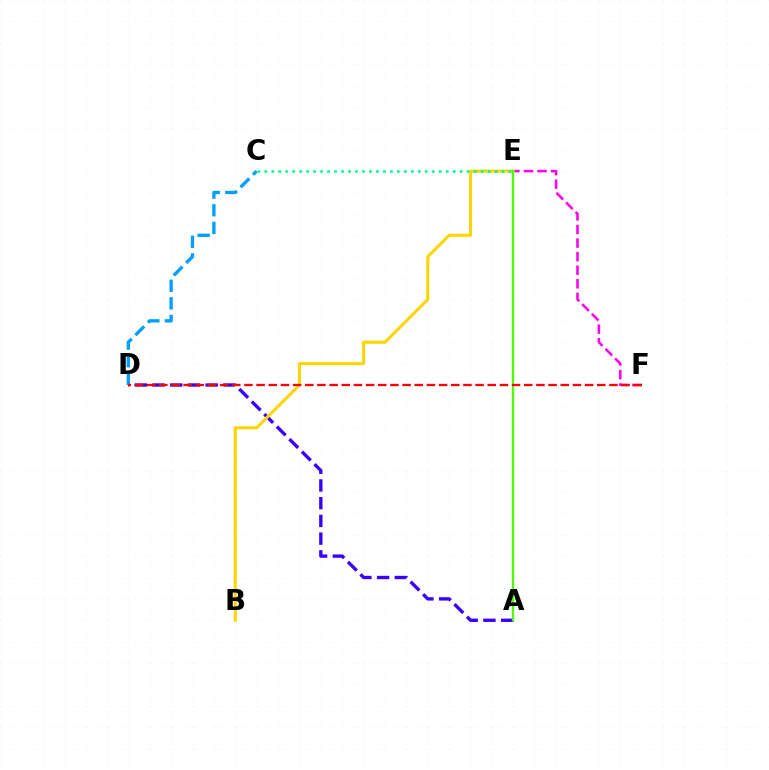{('E', 'F'): [{'color': '#ff00ed', 'line_style': 'dashed', 'thickness': 1.84}], ('A', 'D'): [{'color': '#3700ff', 'line_style': 'dashed', 'thickness': 2.41}], ('B', 'E'): [{'color': '#ffd500', 'line_style': 'solid', 'thickness': 2.2}], ('C', 'D'): [{'color': '#009eff', 'line_style': 'dashed', 'thickness': 2.39}], ('A', 'E'): [{'color': '#4fff00', 'line_style': 'solid', 'thickness': 1.67}], ('C', 'E'): [{'color': '#00ff86', 'line_style': 'dotted', 'thickness': 1.9}], ('D', 'F'): [{'color': '#ff0000', 'line_style': 'dashed', 'thickness': 1.65}]}